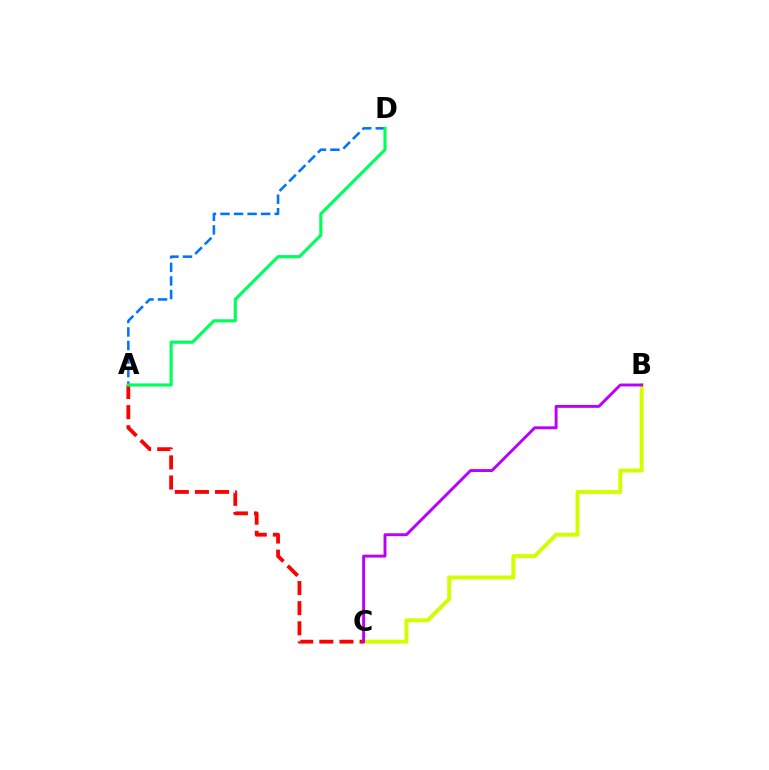{('B', 'C'): [{'color': '#d1ff00', 'line_style': 'solid', 'thickness': 2.84}, {'color': '#b900ff', 'line_style': 'solid', 'thickness': 2.1}], ('A', 'C'): [{'color': '#ff0000', 'line_style': 'dashed', 'thickness': 2.73}], ('A', 'D'): [{'color': '#0074ff', 'line_style': 'dashed', 'thickness': 1.84}, {'color': '#00ff5c', 'line_style': 'solid', 'thickness': 2.26}]}